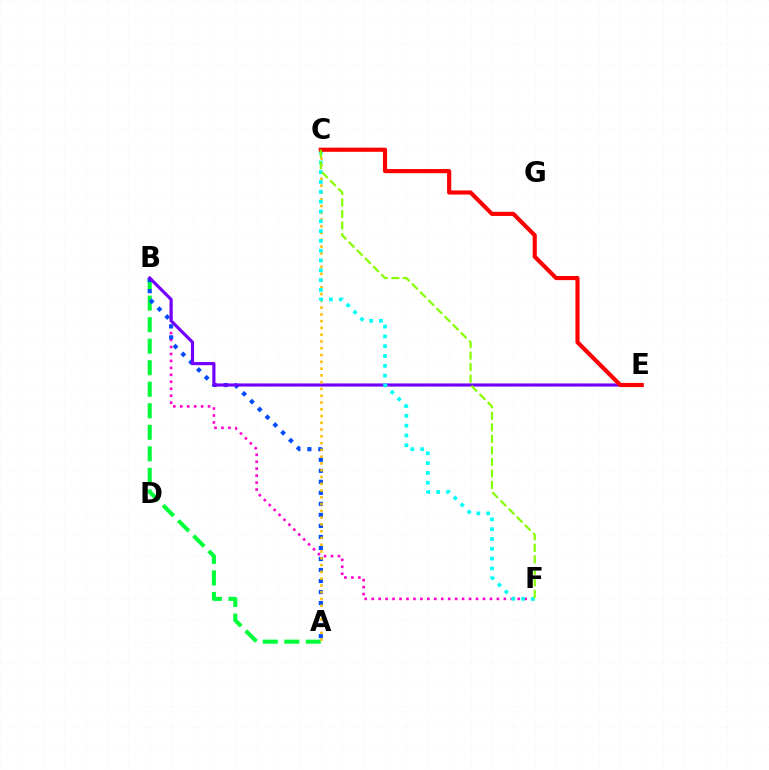{('B', 'F'): [{'color': '#ff00cf', 'line_style': 'dotted', 'thickness': 1.89}], ('A', 'B'): [{'color': '#00ff39', 'line_style': 'dashed', 'thickness': 2.92}, {'color': '#004bff', 'line_style': 'dotted', 'thickness': 2.99}], ('B', 'E'): [{'color': '#7200ff', 'line_style': 'solid', 'thickness': 2.27}], ('A', 'C'): [{'color': '#ffbd00', 'line_style': 'dotted', 'thickness': 1.84}], ('C', 'F'): [{'color': '#00fff6', 'line_style': 'dotted', 'thickness': 2.67}, {'color': '#84ff00', 'line_style': 'dashed', 'thickness': 1.56}], ('C', 'E'): [{'color': '#ff0000', 'line_style': 'solid', 'thickness': 2.98}]}